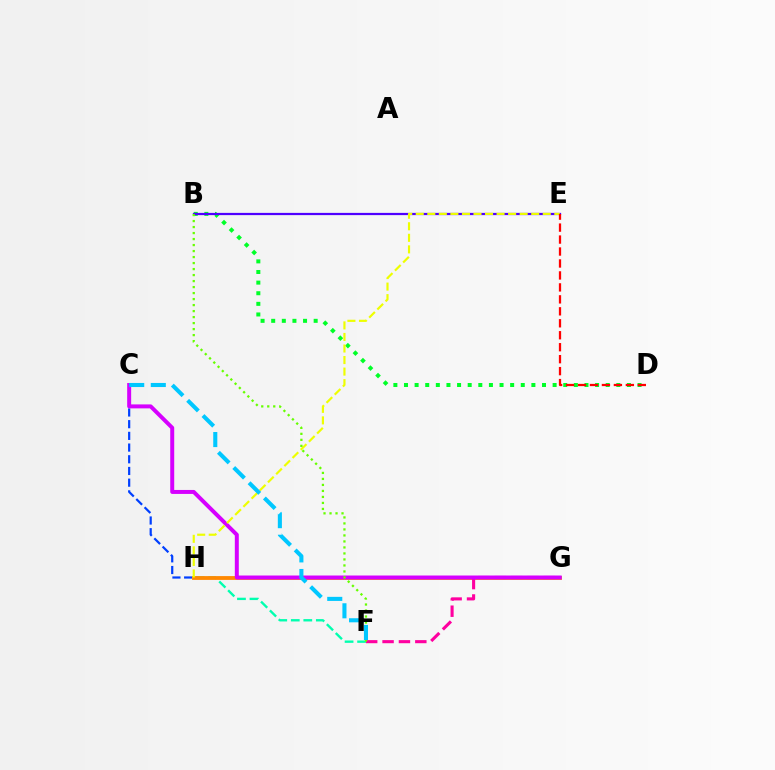{('F', 'H'): [{'color': '#00ffaf', 'line_style': 'dashed', 'thickness': 1.7}], ('C', 'H'): [{'color': '#003fff', 'line_style': 'dashed', 'thickness': 1.59}], ('G', 'H'): [{'color': '#ff8800', 'line_style': 'solid', 'thickness': 2.75}], ('F', 'G'): [{'color': '#ff00a0', 'line_style': 'dashed', 'thickness': 2.23}], ('C', 'G'): [{'color': '#d600ff', 'line_style': 'solid', 'thickness': 2.86}], ('B', 'D'): [{'color': '#00ff27', 'line_style': 'dotted', 'thickness': 2.88}], ('B', 'E'): [{'color': '#4f00ff', 'line_style': 'solid', 'thickness': 1.61}], ('E', 'H'): [{'color': '#eeff00', 'line_style': 'dashed', 'thickness': 1.57}], ('B', 'F'): [{'color': '#66ff00', 'line_style': 'dotted', 'thickness': 1.63}], ('C', 'F'): [{'color': '#00c7ff', 'line_style': 'dashed', 'thickness': 2.93}], ('D', 'E'): [{'color': '#ff0000', 'line_style': 'dashed', 'thickness': 1.62}]}